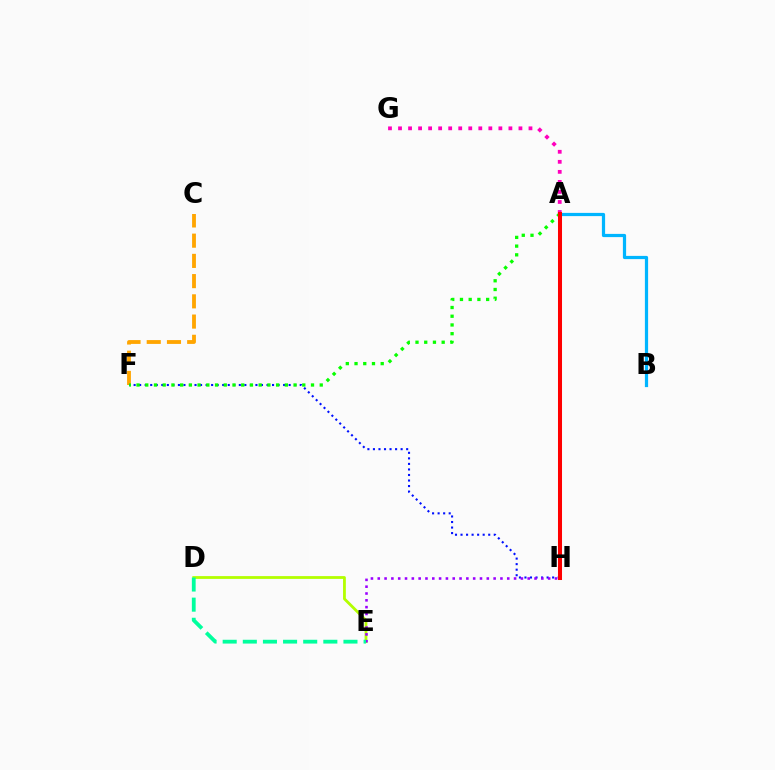{('A', 'B'): [{'color': '#00b5ff', 'line_style': 'solid', 'thickness': 2.32}], ('D', 'E'): [{'color': '#b3ff00', 'line_style': 'solid', 'thickness': 2.01}, {'color': '#00ff9d', 'line_style': 'dashed', 'thickness': 2.73}], ('C', 'F'): [{'color': '#ffa500', 'line_style': 'dashed', 'thickness': 2.75}], ('F', 'H'): [{'color': '#0010ff', 'line_style': 'dotted', 'thickness': 1.5}], ('A', 'F'): [{'color': '#08ff00', 'line_style': 'dotted', 'thickness': 2.37}], ('A', 'G'): [{'color': '#ff00bd', 'line_style': 'dotted', 'thickness': 2.73}], ('E', 'H'): [{'color': '#9b00ff', 'line_style': 'dotted', 'thickness': 1.85}], ('A', 'H'): [{'color': '#ff0000', 'line_style': 'solid', 'thickness': 2.9}]}